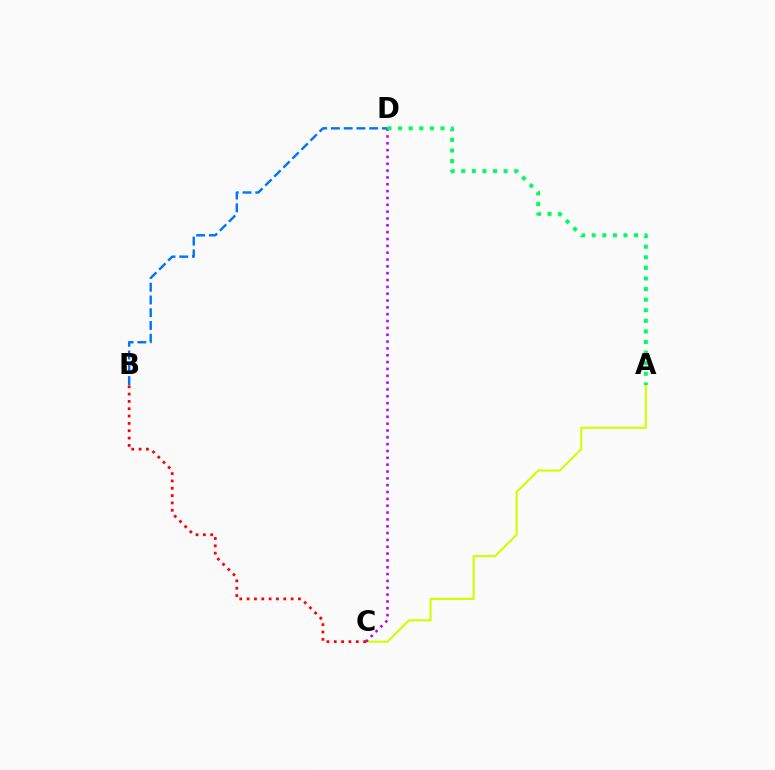{('A', 'C'): [{'color': '#d1ff00', 'line_style': 'solid', 'thickness': 1.53}], ('C', 'D'): [{'color': '#b900ff', 'line_style': 'dotted', 'thickness': 1.86}], ('B', 'D'): [{'color': '#0074ff', 'line_style': 'dashed', 'thickness': 1.73}], ('B', 'C'): [{'color': '#ff0000', 'line_style': 'dotted', 'thickness': 1.99}], ('A', 'D'): [{'color': '#00ff5c', 'line_style': 'dotted', 'thickness': 2.88}]}